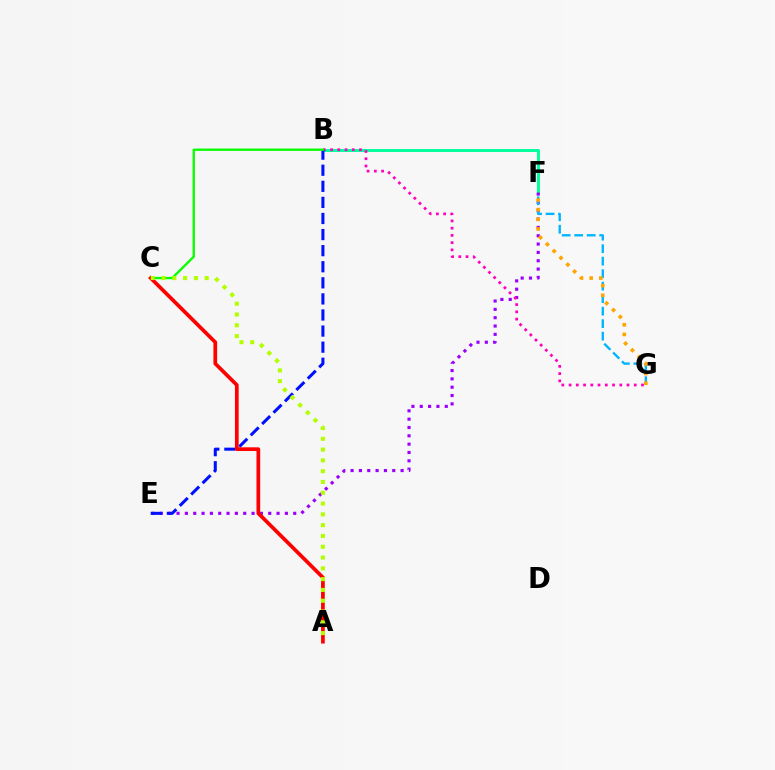{('B', 'F'): [{'color': '#00ff9d', 'line_style': 'solid', 'thickness': 2.12}], ('E', 'F'): [{'color': '#9b00ff', 'line_style': 'dotted', 'thickness': 2.26}], ('F', 'G'): [{'color': '#00b5ff', 'line_style': 'dashed', 'thickness': 1.7}, {'color': '#ffa500', 'line_style': 'dotted', 'thickness': 2.61}], ('B', 'G'): [{'color': '#ff00bd', 'line_style': 'dotted', 'thickness': 1.97}], ('B', 'E'): [{'color': '#0010ff', 'line_style': 'dashed', 'thickness': 2.19}], ('B', 'C'): [{'color': '#08ff00', 'line_style': 'solid', 'thickness': 1.69}], ('A', 'C'): [{'color': '#ff0000', 'line_style': 'solid', 'thickness': 2.67}, {'color': '#b3ff00', 'line_style': 'dotted', 'thickness': 2.93}]}